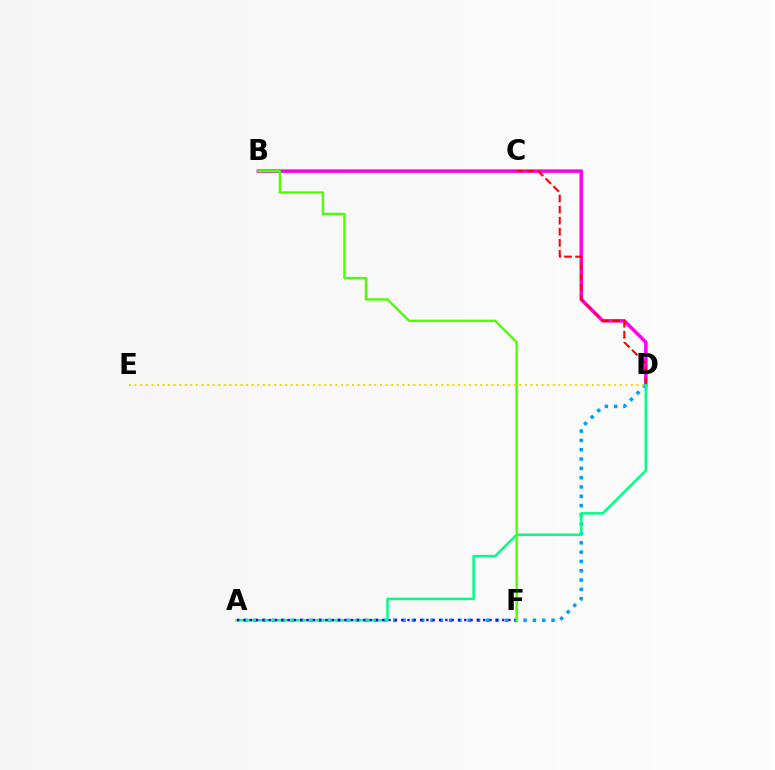{('B', 'D'): [{'color': '#ff00ed', 'line_style': 'solid', 'thickness': 2.53}], ('C', 'D'): [{'color': '#ff0000', 'line_style': 'dashed', 'thickness': 1.5}], ('A', 'D'): [{'color': '#009eff', 'line_style': 'dotted', 'thickness': 2.53}, {'color': '#00ff86', 'line_style': 'solid', 'thickness': 1.8}], ('A', 'F'): [{'color': '#3700ff', 'line_style': 'dotted', 'thickness': 1.71}], ('B', 'F'): [{'color': '#4fff00', 'line_style': 'solid', 'thickness': 1.71}], ('D', 'E'): [{'color': '#ffd500', 'line_style': 'dotted', 'thickness': 1.51}]}